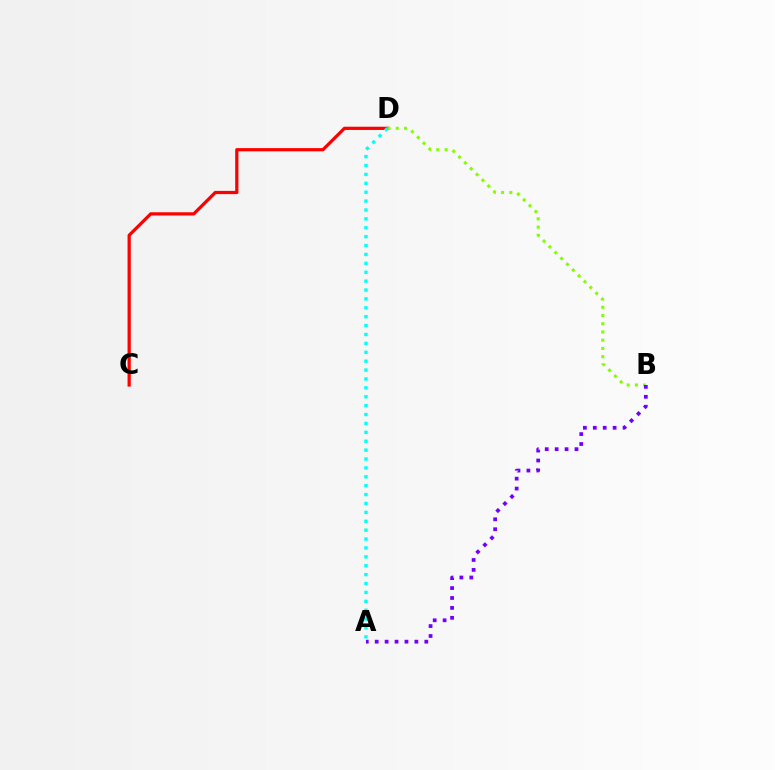{('C', 'D'): [{'color': '#ff0000', 'line_style': 'solid', 'thickness': 2.32}], ('B', 'D'): [{'color': '#84ff00', 'line_style': 'dotted', 'thickness': 2.24}], ('A', 'B'): [{'color': '#7200ff', 'line_style': 'dotted', 'thickness': 2.7}], ('A', 'D'): [{'color': '#00fff6', 'line_style': 'dotted', 'thickness': 2.42}]}